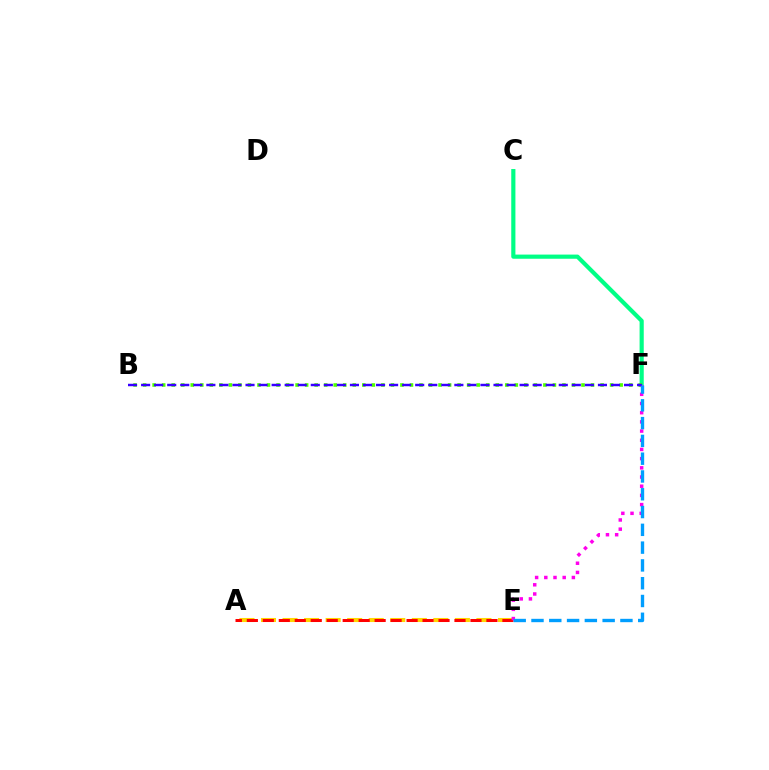{('C', 'F'): [{'color': '#00ff86', 'line_style': 'solid', 'thickness': 2.99}], ('A', 'E'): [{'color': '#ffd500', 'line_style': 'dashed', 'thickness': 2.93}, {'color': '#ff0000', 'line_style': 'dashed', 'thickness': 2.17}], ('B', 'F'): [{'color': '#4fff00', 'line_style': 'dotted', 'thickness': 2.59}, {'color': '#3700ff', 'line_style': 'dashed', 'thickness': 1.77}], ('E', 'F'): [{'color': '#ff00ed', 'line_style': 'dotted', 'thickness': 2.5}, {'color': '#009eff', 'line_style': 'dashed', 'thickness': 2.42}]}